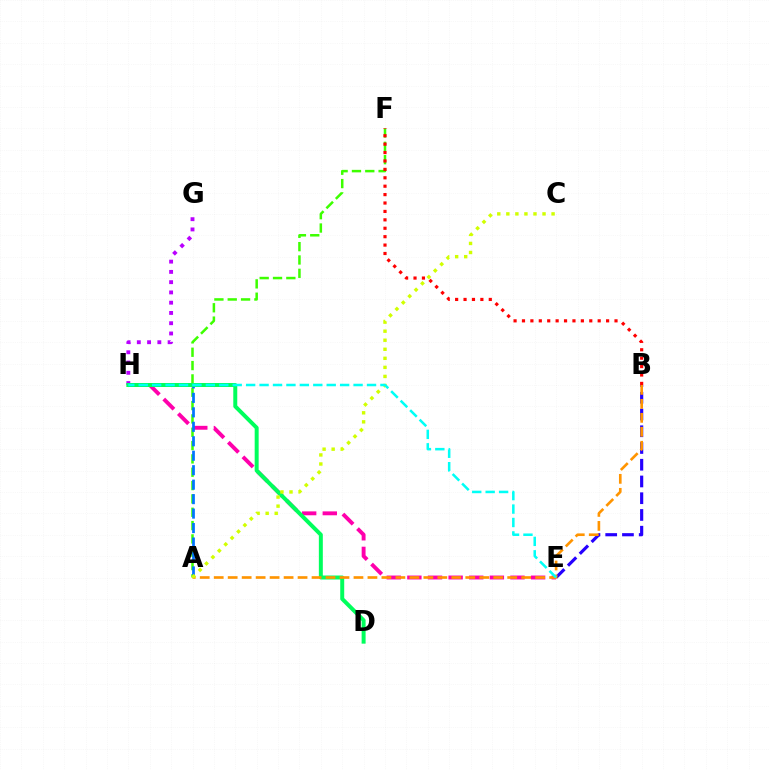{('G', 'H'): [{'color': '#b900ff', 'line_style': 'dotted', 'thickness': 2.79}], ('A', 'F'): [{'color': '#3dff00', 'line_style': 'dashed', 'thickness': 1.81}], ('E', 'H'): [{'color': '#ff00ac', 'line_style': 'dashed', 'thickness': 2.8}, {'color': '#00fff6', 'line_style': 'dashed', 'thickness': 1.82}], ('A', 'H'): [{'color': '#0074ff', 'line_style': 'dashed', 'thickness': 1.97}], ('B', 'E'): [{'color': '#2500ff', 'line_style': 'dashed', 'thickness': 2.27}], ('D', 'H'): [{'color': '#00ff5c', 'line_style': 'solid', 'thickness': 2.86}], ('B', 'F'): [{'color': '#ff0000', 'line_style': 'dotted', 'thickness': 2.29}], ('A', 'B'): [{'color': '#ff9400', 'line_style': 'dashed', 'thickness': 1.9}], ('A', 'C'): [{'color': '#d1ff00', 'line_style': 'dotted', 'thickness': 2.46}]}